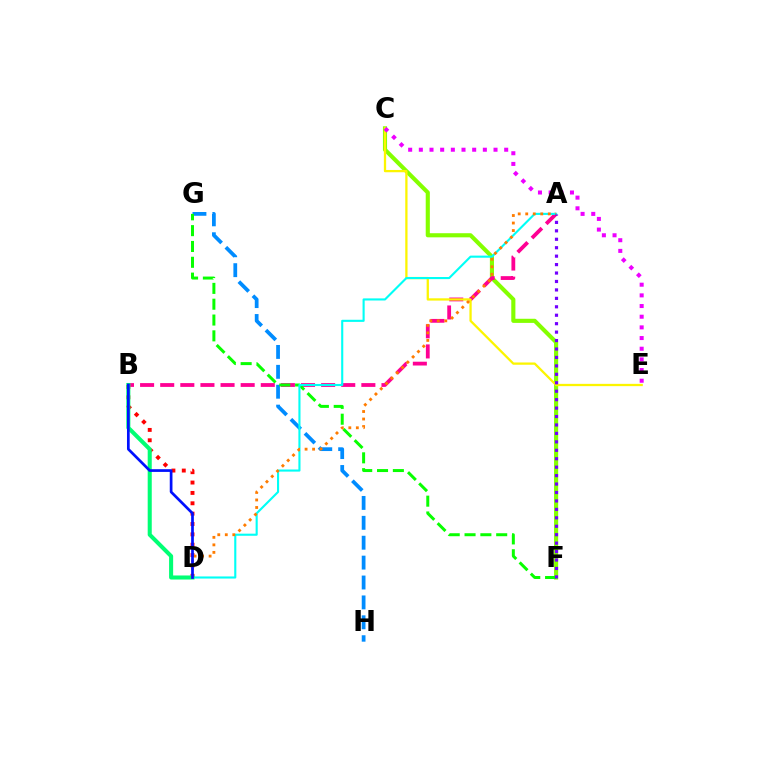{('G', 'H'): [{'color': '#008cff', 'line_style': 'dashed', 'thickness': 2.7}], ('C', 'F'): [{'color': '#84ff00', 'line_style': 'solid', 'thickness': 2.97}], ('B', 'D'): [{'color': '#ff0000', 'line_style': 'dotted', 'thickness': 2.82}, {'color': '#00ff74', 'line_style': 'solid', 'thickness': 2.92}, {'color': '#0010ff', 'line_style': 'solid', 'thickness': 1.95}], ('A', 'B'): [{'color': '#ff0094', 'line_style': 'dashed', 'thickness': 2.73}], ('F', 'G'): [{'color': '#08ff00', 'line_style': 'dashed', 'thickness': 2.15}], ('C', 'E'): [{'color': '#fcf500', 'line_style': 'solid', 'thickness': 1.64}, {'color': '#ee00ff', 'line_style': 'dotted', 'thickness': 2.9}], ('A', 'D'): [{'color': '#00fff6', 'line_style': 'solid', 'thickness': 1.52}, {'color': '#ff7c00', 'line_style': 'dotted', 'thickness': 2.04}], ('A', 'F'): [{'color': '#7200ff', 'line_style': 'dotted', 'thickness': 2.29}]}